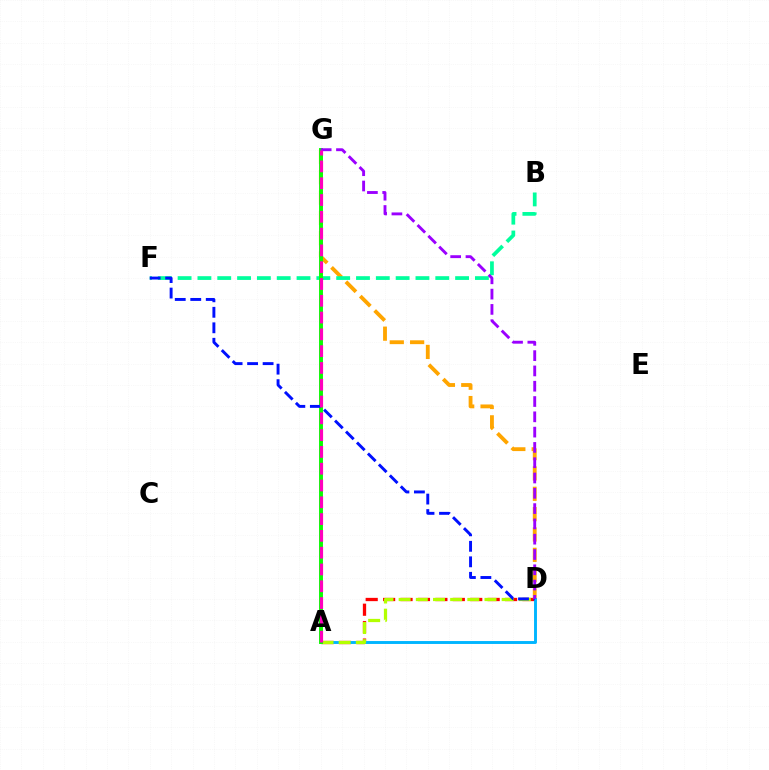{('A', 'D'): [{'color': '#ff0000', 'line_style': 'dashed', 'thickness': 2.37}, {'color': '#00b5ff', 'line_style': 'solid', 'thickness': 2.1}, {'color': '#b3ff00', 'line_style': 'dashed', 'thickness': 2.33}], ('D', 'G'): [{'color': '#ffa500', 'line_style': 'dashed', 'thickness': 2.76}, {'color': '#9b00ff', 'line_style': 'dashed', 'thickness': 2.08}], ('B', 'F'): [{'color': '#00ff9d', 'line_style': 'dashed', 'thickness': 2.69}], ('A', 'G'): [{'color': '#08ff00', 'line_style': 'solid', 'thickness': 2.82}, {'color': '#ff00bd', 'line_style': 'dashed', 'thickness': 2.28}], ('D', 'F'): [{'color': '#0010ff', 'line_style': 'dashed', 'thickness': 2.11}]}